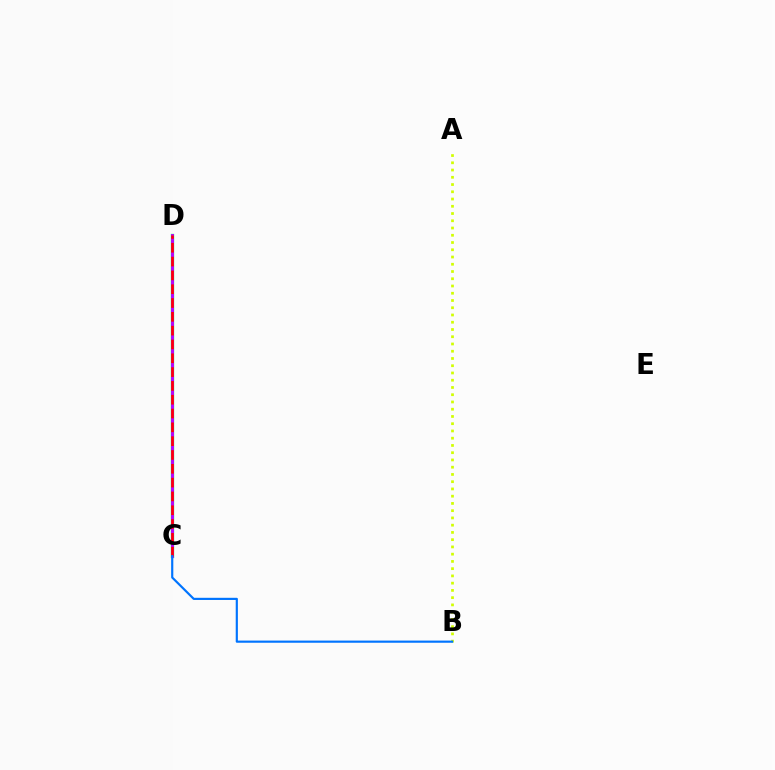{('A', 'B'): [{'color': '#d1ff00', 'line_style': 'dotted', 'thickness': 1.97}], ('C', 'D'): [{'color': '#00ff5c', 'line_style': 'solid', 'thickness': 2.39}, {'color': '#b900ff', 'line_style': 'solid', 'thickness': 2.07}, {'color': '#ff0000', 'line_style': 'dashed', 'thickness': 1.88}], ('B', 'C'): [{'color': '#0074ff', 'line_style': 'solid', 'thickness': 1.56}]}